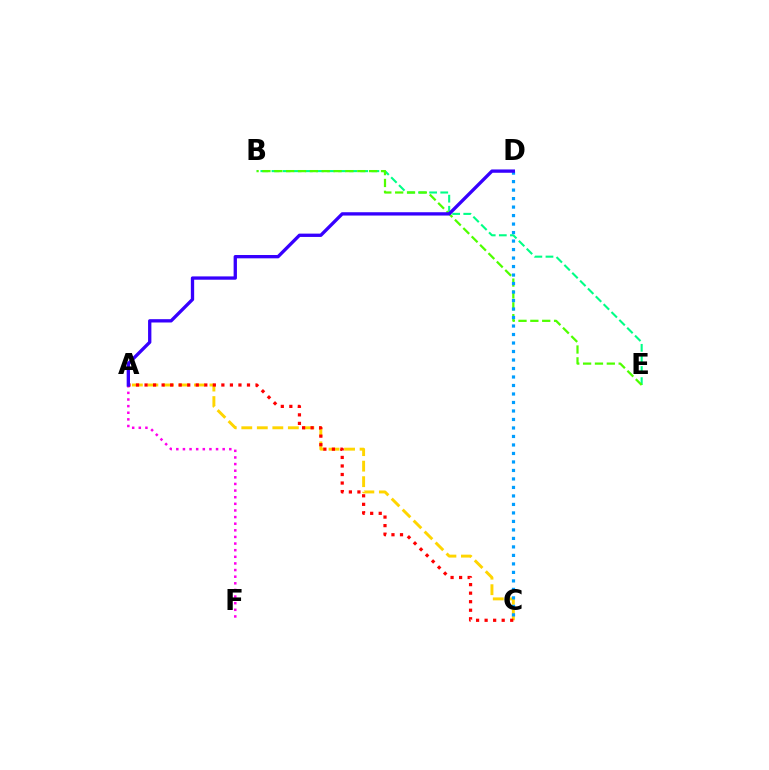{('B', 'E'): [{'color': '#00ff86', 'line_style': 'dashed', 'thickness': 1.51}, {'color': '#4fff00', 'line_style': 'dashed', 'thickness': 1.61}], ('A', 'F'): [{'color': '#ff00ed', 'line_style': 'dotted', 'thickness': 1.8}], ('A', 'C'): [{'color': '#ffd500', 'line_style': 'dashed', 'thickness': 2.11}, {'color': '#ff0000', 'line_style': 'dotted', 'thickness': 2.32}], ('C', 'D'): [{'color': '#009eff', 'line_style': 'dotted', 'thickness': 2.31}], ('A', 'D'): [{'color': '#3700ff', 'line_style': 'solid', 'thickness': 2.39}]}